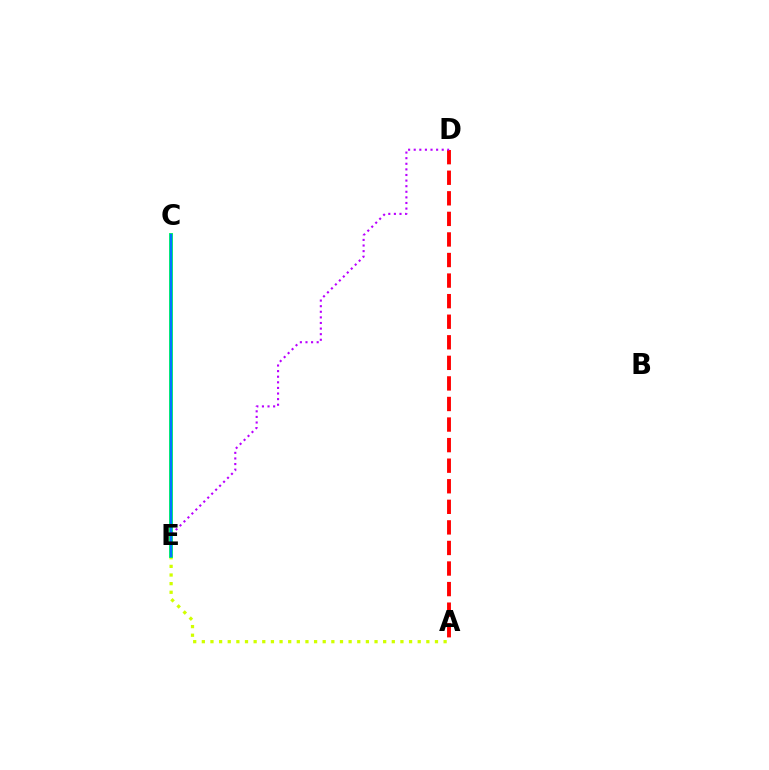{('A', 'E'): [{'color': '#d1ff00', 'line_style': 'dotted', 'thickness': 2.35}], ('A', 'D'): [{'color': '#ff0000', 'line_style': 'dashed', 'thickness': 2.79}], ('C', 'E'): [{'color': '#00ff5c', 'line_style': 'solid', 'thickness': 2.82}, {'color': '#0074ff', 'line_style': 'solid', 'thickness': 1.71}], ('D', 'E'): [{'color': '#b900ff', 'line_style': 'dotted', 'thickness': 1.52}]}